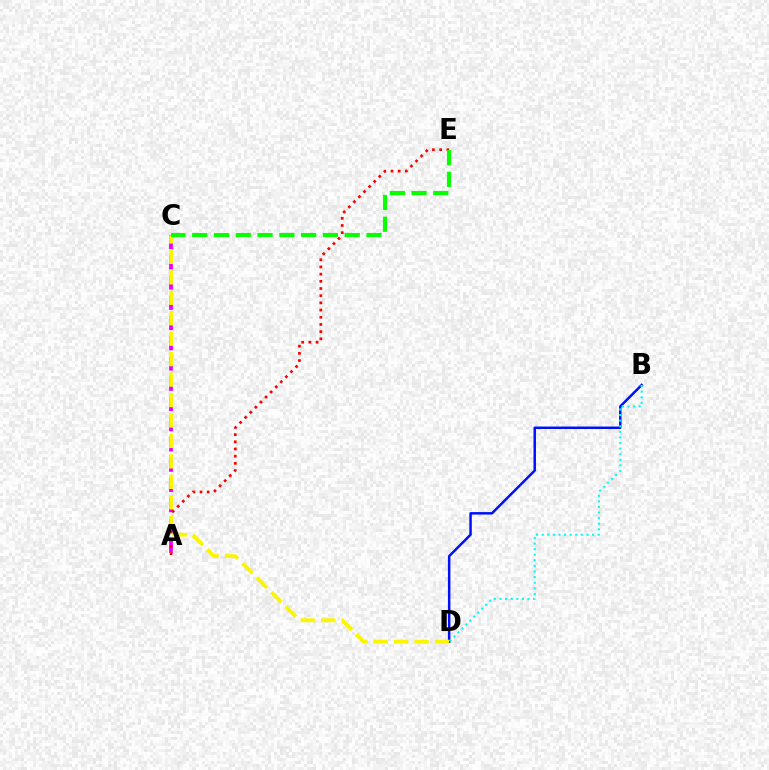{('A', 'C'): [{'color': '#ee00ff', 'line_style': 'dashed', 'thickness': 2.75}], ('A', 'E'): [{'color': '#ff0000', 'line_style': 'dotted', 'thickness': 1.95}], ('B', 'D'): [{'color': '#0010ff', 'line_style': 'solid', 'thickness': 1.79}, {'color': '#00fff6', 'line_style': 'dotted', 'thickness': 1.52}], ('C', 'D'): [{'color': '#fcf500', 'line_style': 'dashed', 'thickness': 2.78}], ('C', 'E'): [{'color': '#08ff00', 'line_style': 'dashed', 'thickness': 2.96}]}